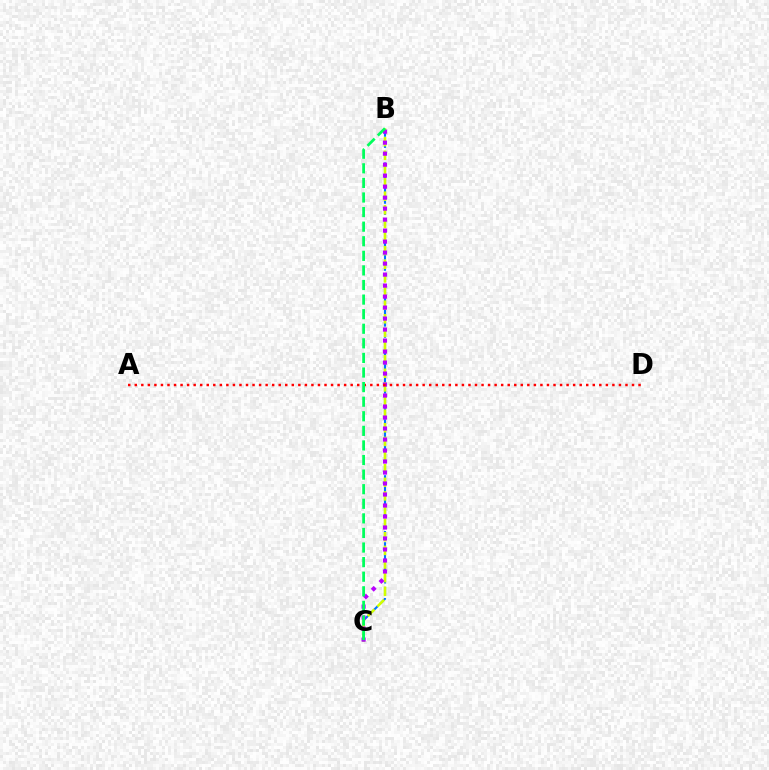{('B', 'C'): [{'color': '#0074ff', 'line_style': 'dashed', 'thickness': 1.52}, {'color': '#d1ff00', 'line_style': 'dashed', 'thickness': 1.85}, {'color': '#b900ff', 'line_style': 'dotted', 'thickness': 2.99}, {'color': '#00ff5c', 'line_style': 'dashed', 'thickness': 1.98}], ('A', 'D'): [{'color': '#ff0000', 'line_style': 'dotted', 'thickness': 1.78}]}